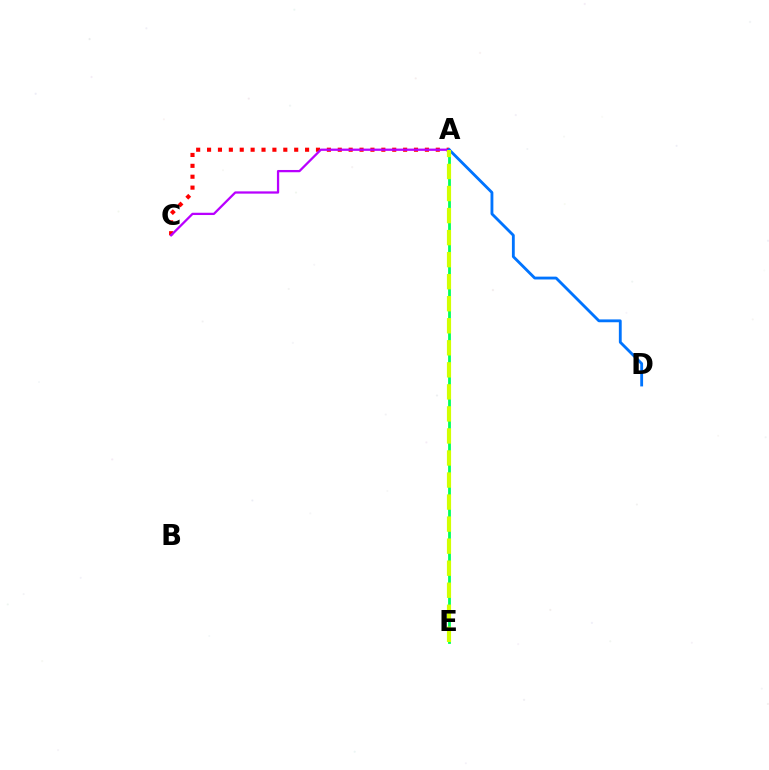{('A', 'E'): [{'color': '#00ff5c', 'line_style': 'solid', 'thickness': 2.01}, {'color': '#d1ff00', 'line_style': 'dashed', 'thickness': 2.99}], ('A', 'C'): [{'color': '#ff0000', 'line_style': 'dotted', 'thickness': 2.96}, {'color': '#b900ff', 'line_style': 'solid', 'thickness': 1.63}], ('A', 'D'): [{'color': '#0074ff', 'line_style': 'solid', 'thickness': 2.04}]}